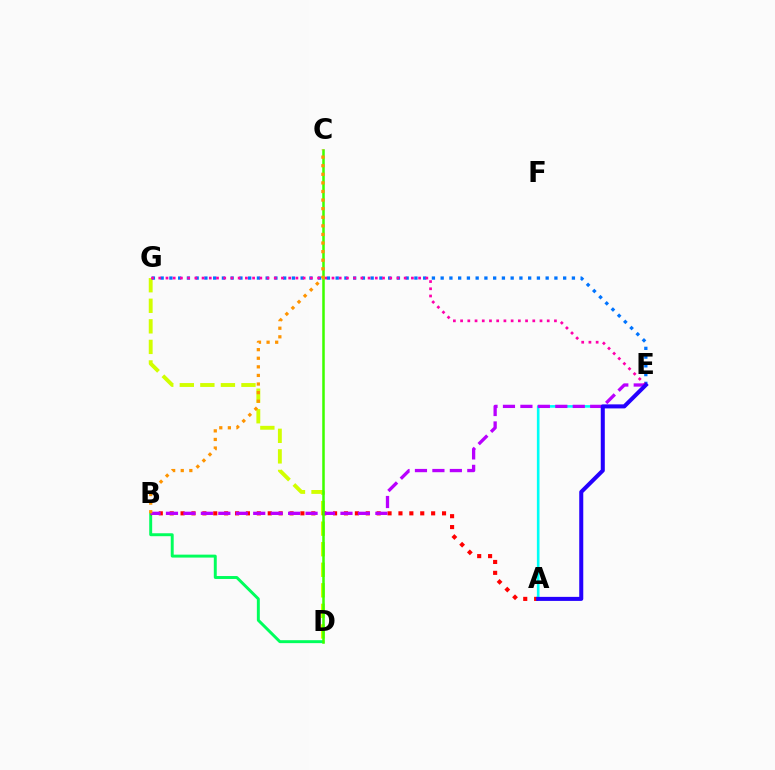{('B', 'D'): [{'color': '#00ff5c', 'line_style': 'solid', 'thickness': 2.12}], ('D', 'G'): [{'color': '#d1ff00', 'line_style': 'dashed', 'thickness': 2.79}], ('A', 'B'): [{'color': '#ff0000', 'line_style': 'dotted', 'thickness': 2.96}], ('A', 'E'): [{'color': '#00fff6', 'line_style': 'solid', 'thickness': 1.89}, {'color': '#2500ff', 'line_style': 'solid', 'thickness': 2.9}], ('E', 'G'): [{'color': '#0074ff', 'line_style': 'dotted', 'thickness': 2.38}, {'color': '#ff00ac', 'line_style': 'dotted', 'thickness': 1.96}], ('B', 'E'): [{'color': '#b900ff', 'line_style': 'dashed', 'thickness': 2.37}], ('C', 'D'): [{'color': '#3dff00', 'line_style': 'solid', 'thickness': 1.82}], ('B', 'C'): [{'color': '#ff9400', 'line_style': 'dotted', 'thickness': 2.33}]}